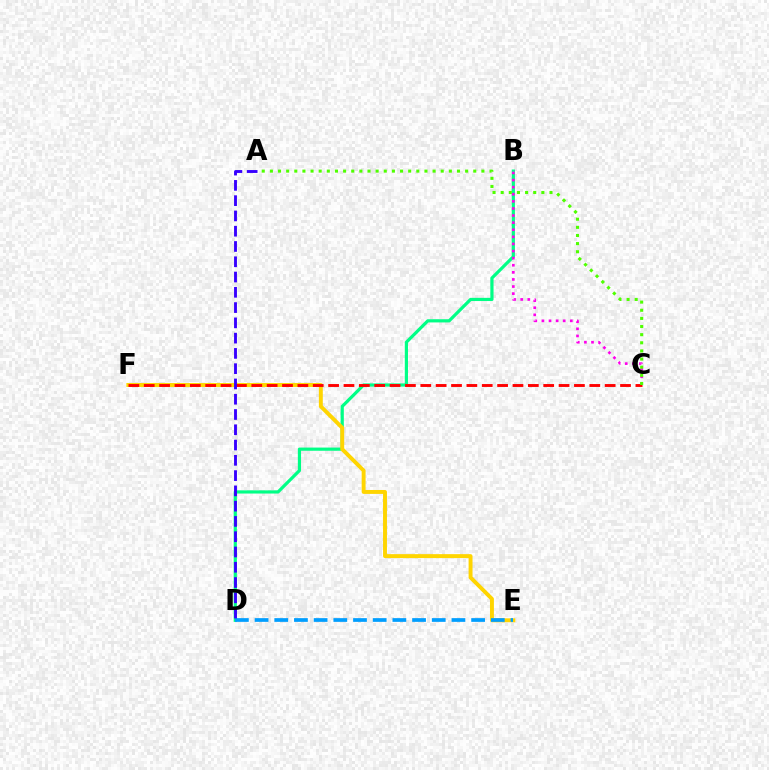{('B', 'D'): [{'color': '#00ff86', 'line_style': 'solid', 'thickness': 2.3}], ('B', 'C'): [{'color': '#ff00ed', 'line_style': 'dotted', 'thickness': 1.93}], ('E', 'F'): [{'color': '#ffd500', 'line_style': 'solid', 'thickness': 2.83}], ('C', 'F'): [{'color': '#ff0000', 'line_style': 'dashed', 'thickness': 2.09}], ('A', 'C'): [{'color': '#4fff00', 'line_style': 'dotted', 'thickness': 2.21}], ('D', 'E'): [{'color': '#009eff', 'line_style': 'dashed', 'thickness': 2.67}], ('A', 'D'): [{'color': '#3700ff', 'line_style': 'dashed', 'thickness': 2.08}]}